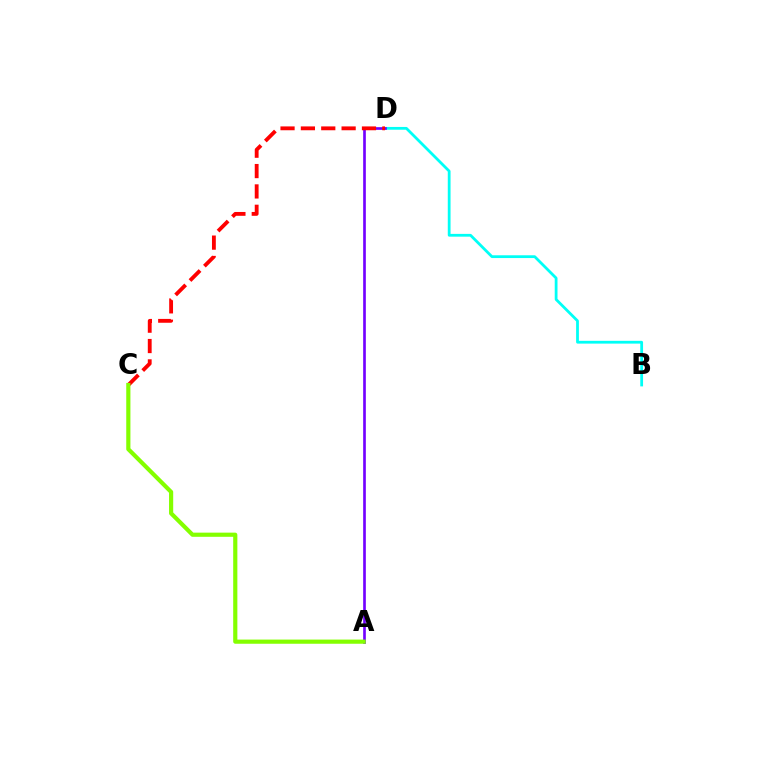{('B', 'D'): [{'color': '#00fff6', 'line_style': 'solid', 'thickness': 2.0}], ('A', 'D'): [{'color': '#7200ff', 'line_style': 'solid', 'thickness': 1.92}], ('C', 'D'): [{'color': '#ff0000', 'line_style': 'dashed', 'thickness': 2.77}], ('A', 'C'): [{'color': '#84ff00', 'line_style': 'solid', 'thickness': 3.0}]}